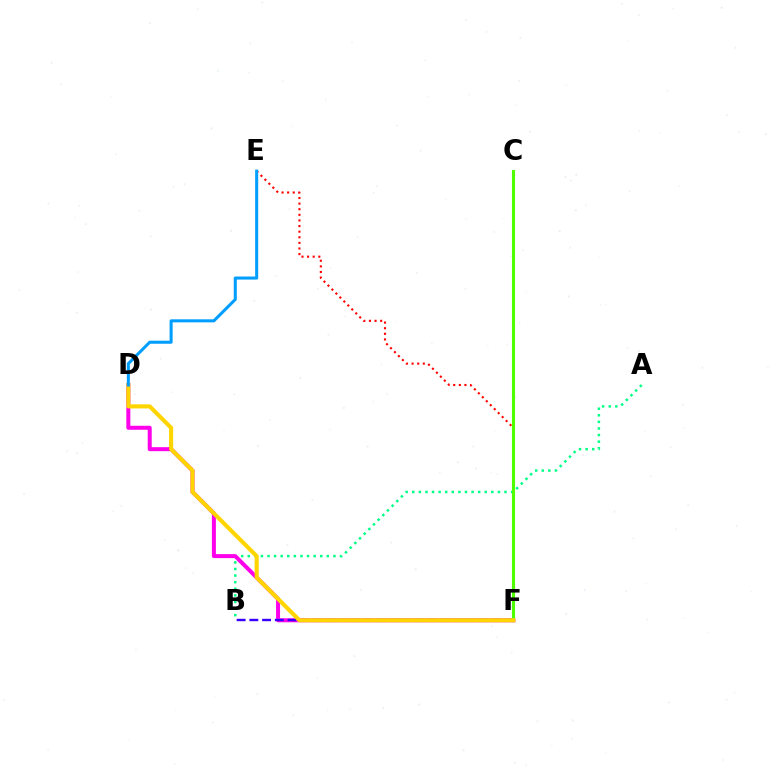{('E', 'F'): [{'color': '#ff0000', 'line_style': 'dotted', 'thickness': 1.52}], ('A', 'B'): [{'color': '#00ff86', 'line_style': 'dotted', 'thickness': 1.79}], ('D', 'F'): [{'color': '#ff00ed', 'line_style': 'solid', 'thickness': 2.88}, {'color': '#ffd500', 'line_style': 'solid', 'thickness': 2.96}], ('B', 'F'): [{'color': '#3700ff', 'line_style': 'dashed', 'thickness': 1.73}], ('C', 'F'): [{'color': '#4fff00', 'line_style': 'solid', 'thickness': 2.25}], ('D', 'E'): [{'color': '#009eff', 'line_style': 'solid', 'thickness': 2.19}]}